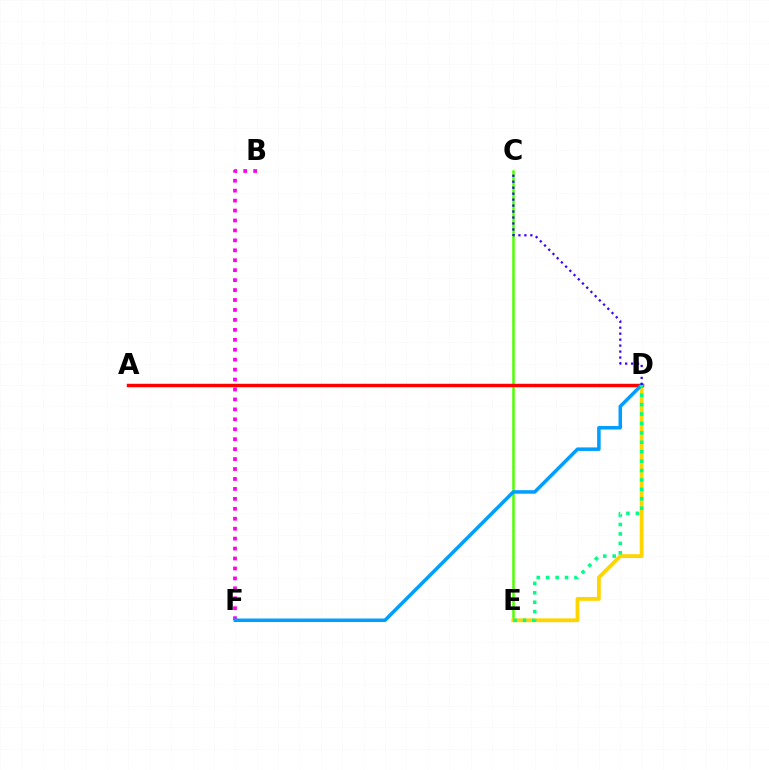{('C', 'E'): [{'color': '#4fff00', 'line_style': 'solid', 'thickness': 1.8}], ('D', 'E'): [{'color': '#ffd500', 'line_style': 'solid', 'thickness': 2.76}, {'color': '#00ff86', 'line_style': 'dotted', 'thickness': 2.56}], ('B', 'F'): [{'color': '#ff00ed', 'line_style': 'dotted', 'thickness': 2.7}], ('A', 'D'): [{'color': '#ff0000', 'line_style': 'solid', 'thickness': 2.49}], ('D', 'F'): [{'color': '#009eff', 'line_style': 'solid', 'thickness': 2.54}], ('C', 'D'): [{'color': '#3700ff', 'line_style': 'dotted', 'thickness': 1.62}]}